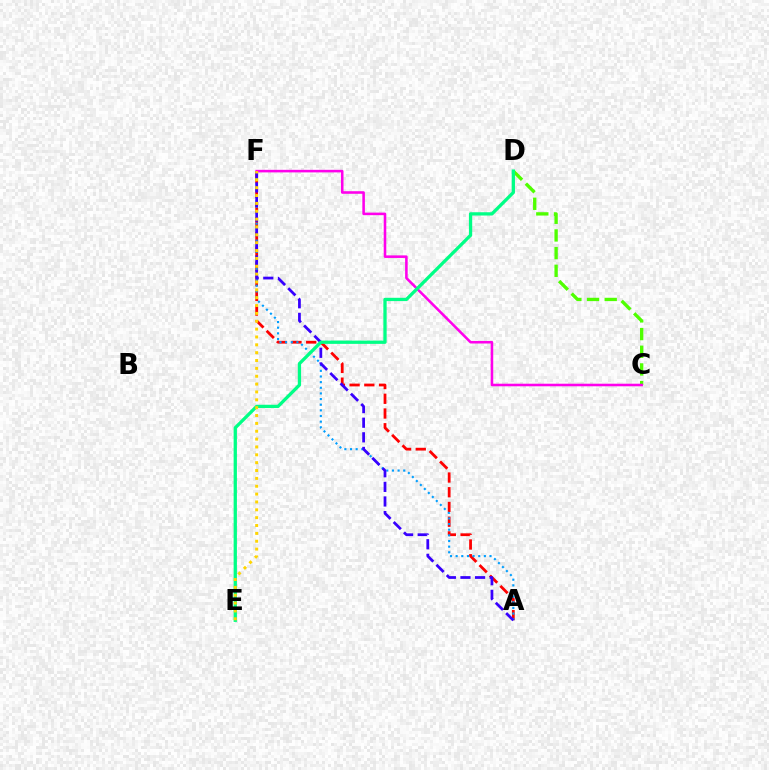{('C', 'D'): [{'color': '#4fff00', 'line_style': 'dashed', 'thickness': 2.4}], ('A', 'F'): [{'color': '#ff0000', 'line_style': 'dashed', 'thickness': 2.0}, {'color': '#009eff', 'line_style': 'dotted', 'thickness': 1.53}, {'color': '#3700ff', 'line_style': 'dashed', 'thickness': 1.98}], ('C', 'F'): [{'color': '#ff00ed', 'line_style': 'solid', 'thickness': 1.85}], ('D', 'E'): [{'color': '#00ff86', 'line_style': 'solid', 'thickness': 2.37}], ('E', 'F'): [{'color': '#ffd500', 'line_style': 'dotted', 'thickness': 2.13}]}